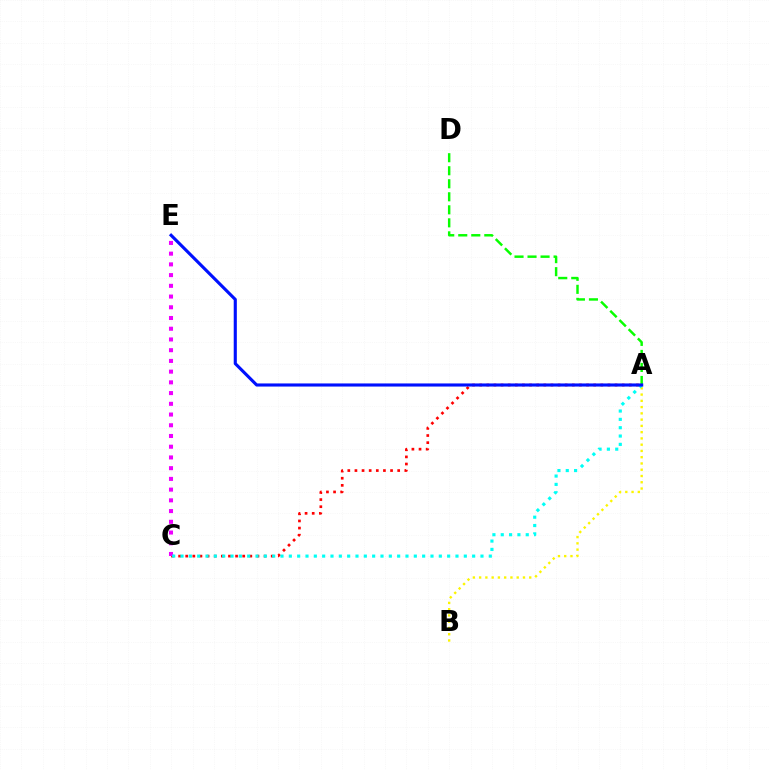{('A', 'D'): [{'color': '#08ff00', 'line_style': 'dashed', 'thickness': 1.77}], ('A', 'C'): [{'color': '#ff0000', 'line_style': 'dotted', 'thickness': 1.94}, {'color': '#00fff6', 'line_style': 'dotted', 'thickness': 2.26}], ('A', 'B'): [{'color': '#fcf500', 'line_style': 'dotted', 'thickness': 1.7}], ('C', 'E'): [{'color': '#ee00ff', 'line_style': 'dotted', 'thickness': 2.91}], ('A', 'E'): [{'color': '#0010ff', 'line_style': 'solid', 'thickness': 2.25}]}